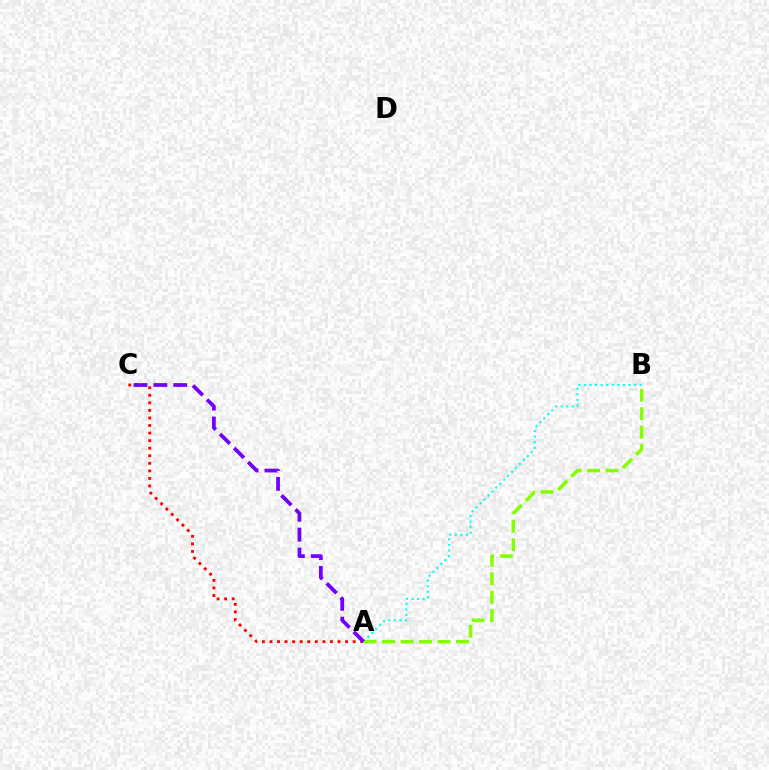{('A', 'C'): [{'color': '#ff0000', 'line_style': 'dotted', 'thickness': 2.05}, {'color': '#7200ff', 'line_style': 'dashed', 'thickness': 2.7}], ('A', 'B'): [{'color': '#00fff6', 'line_style': 'dotted', 'thickness': 1.52}, {'color': '#84ff00', 'line_style': 'dashed', 'thickness': 2.51}]}